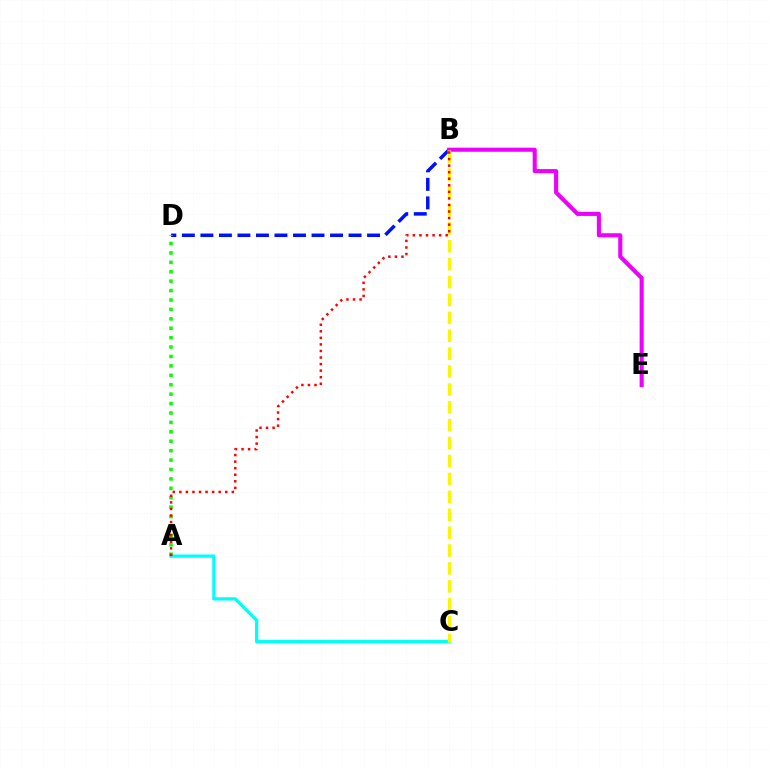{('B', 'D'): [{'color': '#0010ff', 'line_style': 'dashed', 'thickness': 2.52}], ('B', 'E'): [{'color': '#ee00ff', 'line_style': 'solid', 'thickness': 2.94}], ('A', 'C'): [{'color': '#00fff6', 'line_style': 'solid', 'thickness': 2.35}], ('B', 'C'): [{'color': '#fcf500', 'line_style': 'dashed', 'thickness': 2.43}], ('A', 'D'): [{'color': '#08ff00', 'line_style': 'dotted', 'thickness': 2.56}], ('A', 'B'): [{'color': '#ff0000', 'line_style': 'dotted', 'thickness': 1.78}]}